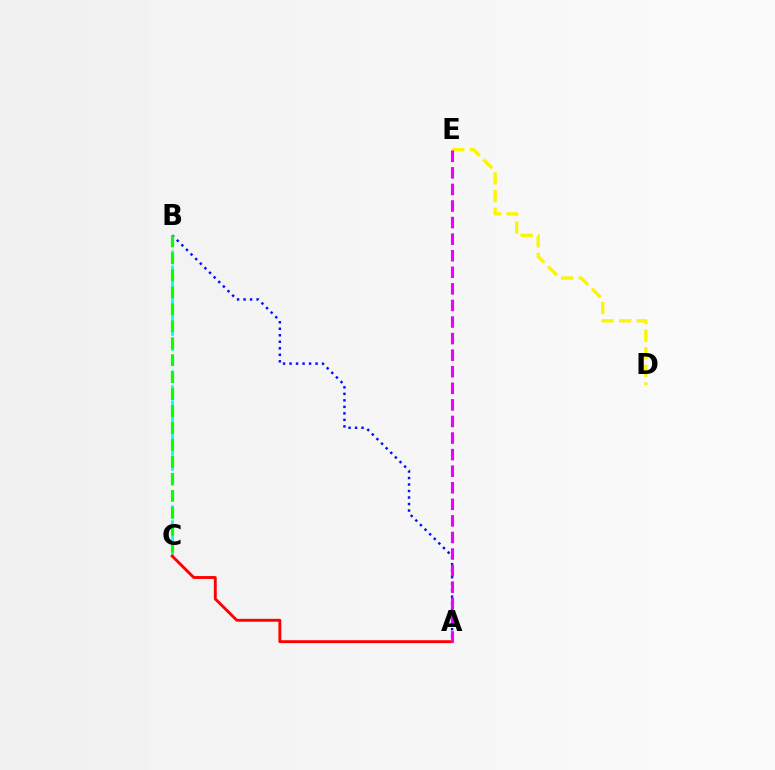{('A', 'B'): [{'color': '#0010ff', 'line_style': 'dotted', 'thickness': 1.77}], ('B', 'C'): [{'color': '#00fff6', 'line_style': 'dashed', 'thickness': 2.04}, {'color': '#08ff00', 'line_style': 'dashed', 'thickness': 2.3}], ('A', 'C'): [{'color': '#ff0000', 'line_style': 'solid', 'thickness': 2.08}], ('D', 'E'): [{'color': '#fcf500', 'line_style': 'dashed', 'thickness': 2.4}], ('A', 'E'): [{'color': '#ee00ff', 'line_style': 'dashed', 'thickness': 2.25}]}